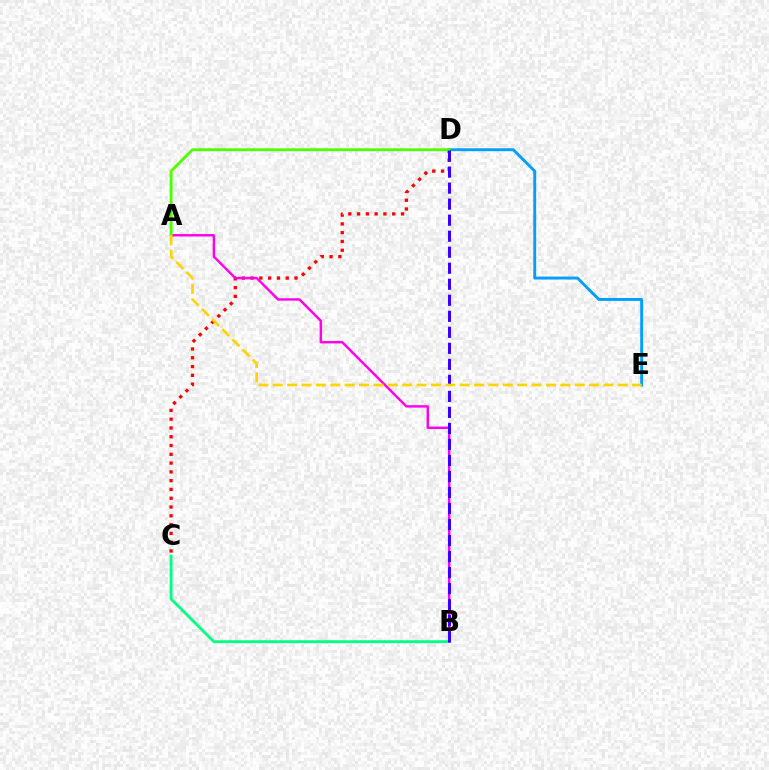{('D', 'E'): [{'color': '#009eff', 'line_style': 'solid', 'thickness': 2.09}], ('C', 'D'): [{'color': '#ff0000', 'line_style': 'dotted', 'thickness': 2.39}], ('B', 'C'): [{'color': '#00ff86', 'line_style': 'solid', 'thickness': 2.06}], ('A', 'B'): [{'color': '#ff00ed', 'line_style': 'solid', 'thickness': 1.75}], ('A', 'D'): [{'color': '#4fff00', 'line_style': 'solid', 'thickness': 2.05}], ('B', 'D'): [{'color': '#3700ff', 'line_style': 'dashed', 'thickness': 2.18}], ('A', 'E'): [{'color': '#ffd500', 'line_style': 'dashed', 'thickness': 1.95}]}